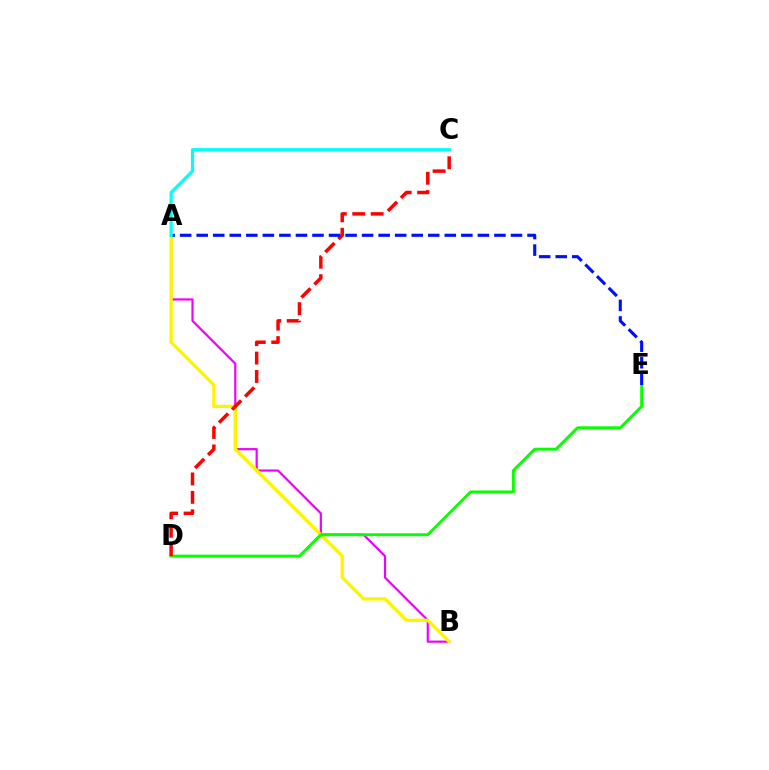{('A', 'B'): [{'color': '#ee00ff', 'line_style': 'solid', 'thickness': 1.58}, {'color': '#fcf500', 'line_style': 'solid', 'thickness': 2.39}], ('D', 'E'): [{'color': '#08ff00', 'line_style': 'solid', 'thickness': 2.12}], ('C', 'D'): [{'color': '#ff0000', 'line_style': 'dashed', 'thickness': 2.5}], ('A', 'E'): [{'color': '#0010ff', 'line_style': 'dashed', 'thickness': 2.25}], ('A', 'C'): [{'color': '#00fff6', 'line_style': 'solid', 'thickness': 2.29}]}